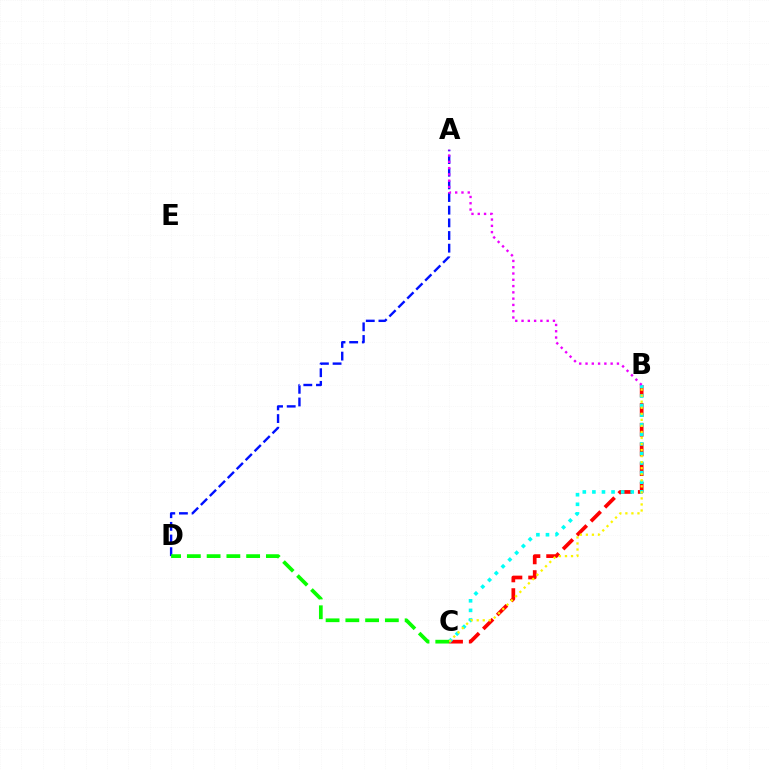{('B', 'C'): [{'color': '#ff0000', 'line_style': 'dashed', 'thickness': 2.68}, {'color': '#00fff6', 'line_style': 'dotted', 'thickness': 2.6}, {'color': '#fcf500', 'line_style': 'dotted', 'thickness': 1.64}], ('A', 'D'): [{'color': '#0010ff', 'line_style': 'dashed', 'thickness': 1.72}], ('C', 'D'): [{'color': '#08ff00', 'line_style': 'dashed', 'thickness': 2.68}], ('A', 'B'): [{'color': '#ee00ff', 'line_style': 'dotted', 'thickness': 1.71}]}